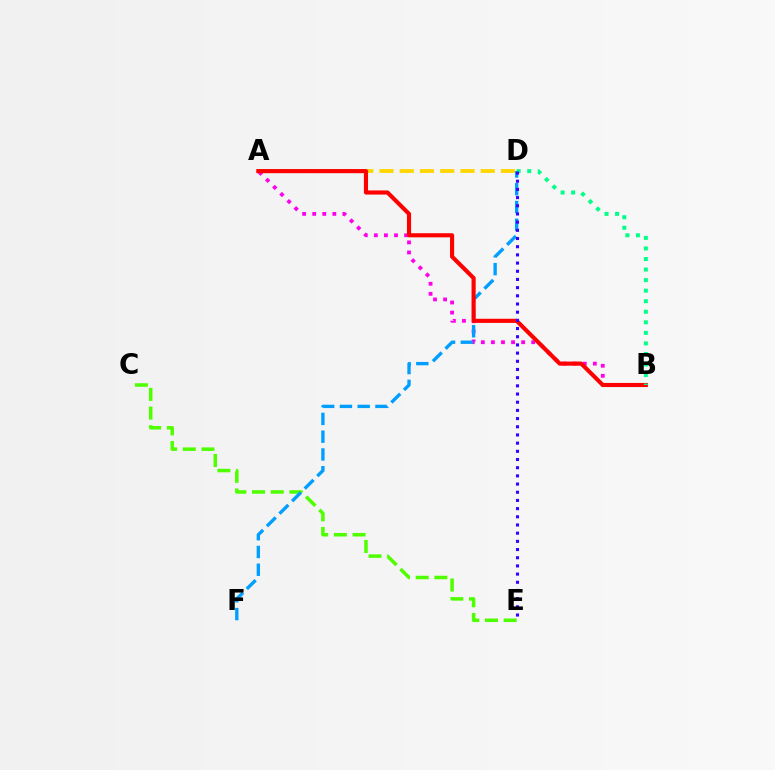{('A', 'D'): [{'color': '#ffd500', 'line_style': 'dashed', 'thickness': 2.75}], ('A', 'B'): [{'color': '#ff00ed', 'line_style': 'dotted', 'thickness': 2.74}, {'color': '#ff0000', 'line_style': 'solid', 'thickness': 2.97}], ('C', 'E'): [{'color': '#4fff00', 'line_style': 'dashed', 'thickness': 2.54}], ('D', 'F'): [{'color': '#009eff', 'line_style': 'dashed', 'thickness': 2.41}], ('B', 'D'): [{'color': '#00ff86', 'line_style': 'dotted', 'thickness': 2.87}], ('D', 'E'): [{'color': '#3700ff', 'line_style': 'dotted', 'thickness': 2.22}]}